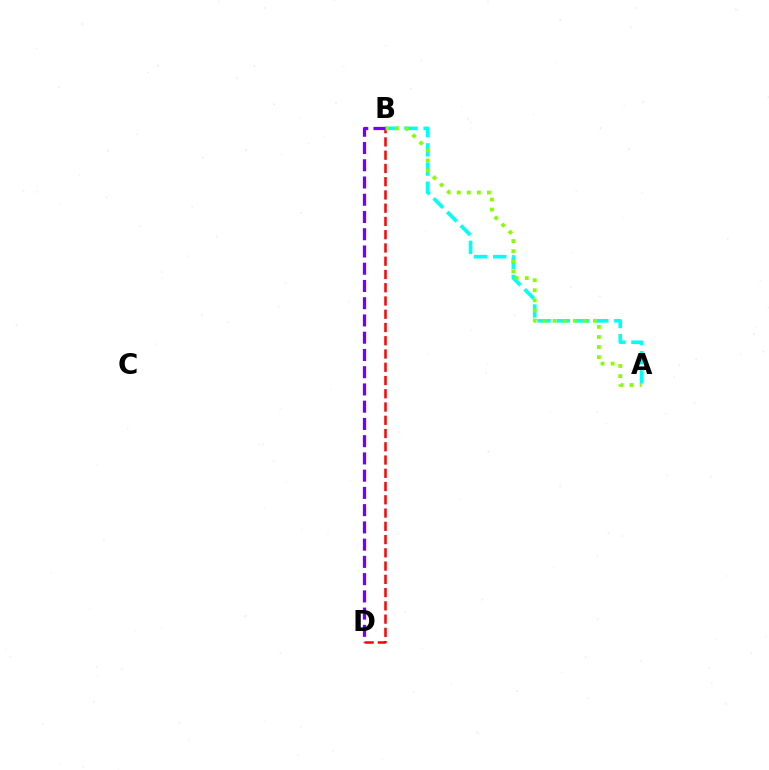{('B', 'D'): [{'color': '#ff0000', 'line_style': 'dashed', 'thickness': 1.8}, {'color': '#7200ff', 'line_style': 'dashed', 'thickness': 2.34}], ('A', 'B'): [{'color': '#00fff6', 'line_style': 'dashed', 'thickness': 2.61}, {'color': '#84ff00', 'line_style': 'dotted', 'thickness': 2.74}]}